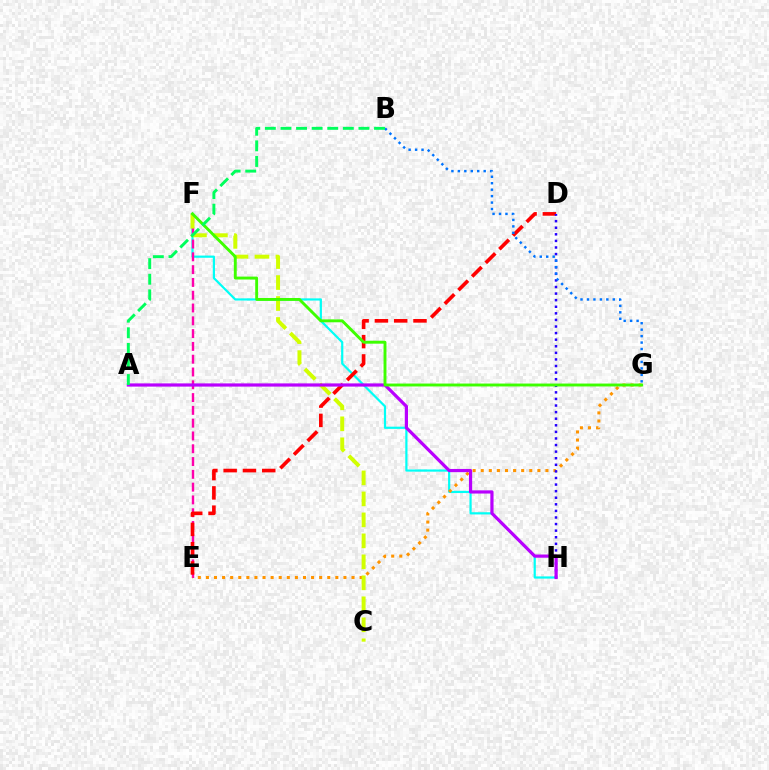{('F', 'H'): [{'color': '#00fff6', 'line_style': 'solid', 'thickness': 1.59}], ('E', 'F'): [{'color': '#ff00ac', 'line_style': 'dashed', 'thickness': 1.74}], ('D', 'E'): [{'color': '#ff0000', 'line_style': 'dashed', 'thickness': 2.62}], ('E', 'G'): [{'color': '#ff9400', 'line_style': 'dotted', 'thickness': 2.2}], ('D', 'H'): [{'color': '#2500ff', 'line_style': 'dotted', 'thickness': 1.79}], ('C', 'F'): [{'color': '#d1ff00', 'line_style': 'dashed', 'thickness': 2.85}], ('A', 'H'): [{'color': '#b900ff', 'line_style': 'solid', 'thickness': 2.31}], ('B', 'G'): [{'color': '#0074ff', 'line_style': 'dotted', 'thickness': 1.75}], ('F', 'G'): [{'color': '#3dff00', 'line_style': 'solid', 'thickness': 2.09}], ('A', 'B'): [{'color': '#00ff5c', 'line_style': 'dashed', 'thickness': 2.12}]}